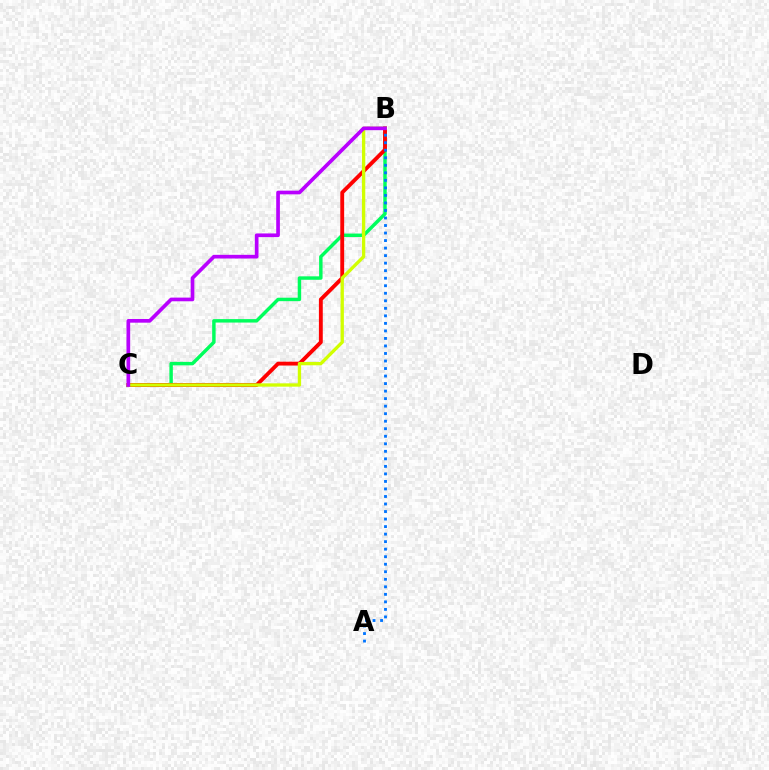{('B', 'C'): [{'color': '#00ff5c', 'line_style': 'solid', 'thickness': 2.48}, {'color': '#ff0000', 'line_style': 'solid', 'thickness': 2.78}, {'color': '#d1ff00', 'line_style': 'solid', 'thickness': 2.39}, {'color': '#b900ff', 'line_style': 'solid', 'thickness': 2.65}], ('A', 'B'): [{'color': '#0074ff', 'line_style': 'dotted', 'thickness': 2.05}]}